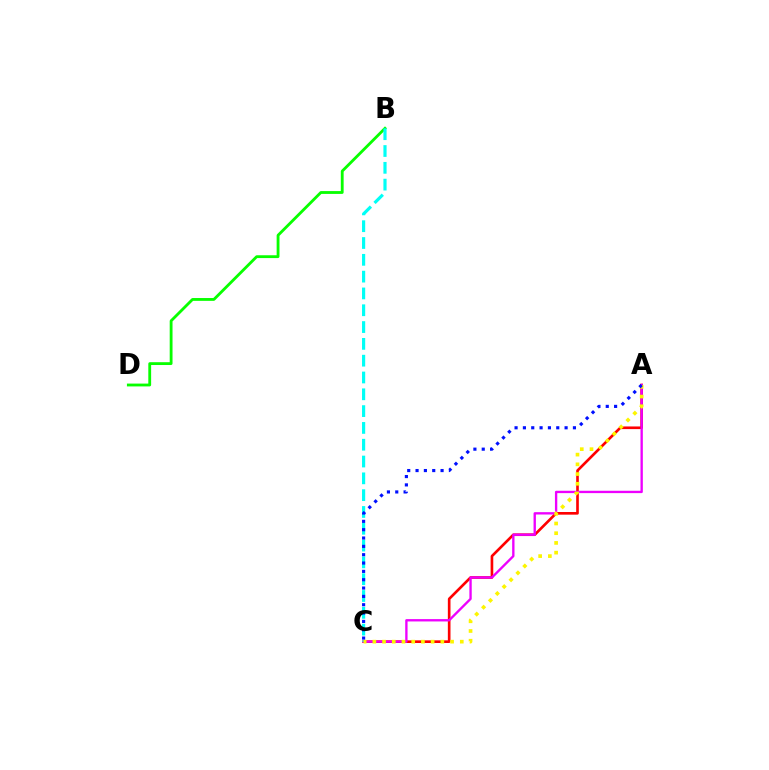{('B', 'D'): [{'color': '#08ff00', 'line_style': 'solid', 'thickness': 2.03}], ('A', 'C'): [{'color': '#ff0000', 'line_style': 'solid', 'thickness': 1.91}, {'color': '#ee00ff', 'line_style': 'solid', 'thickness': 1.69}, {'color': '#fcf500', 'line_style': 'dotted', 'thickness': 2.64}, {'color': '#0010ff', 'line_style': 'dotted', 'thickness': 2.27}], ('B', 'C'): [{'color': '#00fff6', 'line_style': 'dashed', 'thickness': 2.28}]}